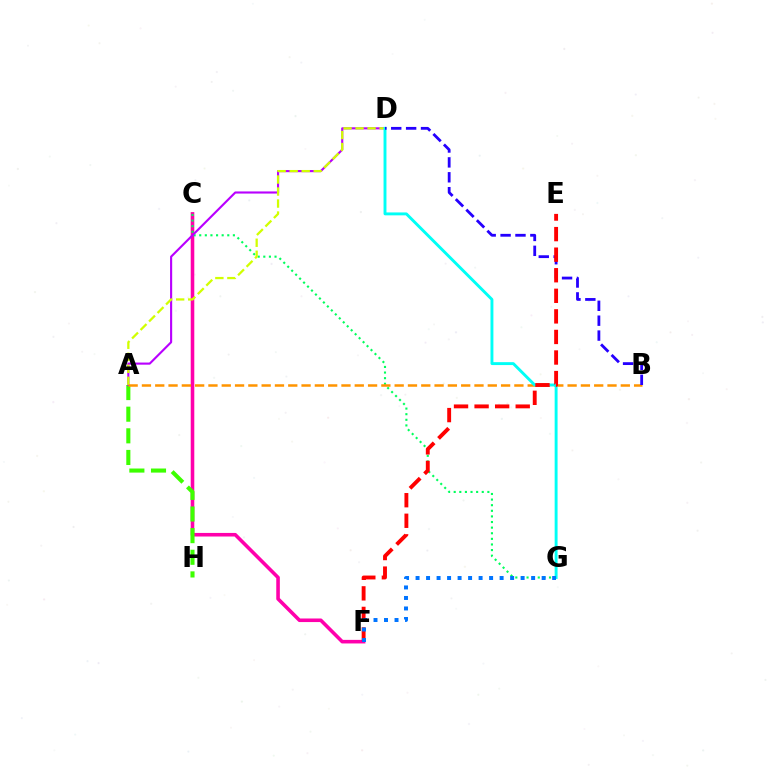{('C', 'F'): [{'color': '#ff00ac', 'line_style': 'solid', 'thickness': 2.58}], ('A', 'H'): [{'color': '#3dff00', 'line_style': 'dashed', 'thickness': 2.94}], ('C', 'G'): [{'color': '#00ff5c', 'line_style': 'dotted', 'thickness': 1.52}], ('A', 'D'): [{'color': '#b900ff', 'line_style': 'solid', 'thickness': 1.53}, {'color': '#d1ff00', 'line_style': 'dashed', 'thickness': 1.63}], ('A', 'B'): [{'color': '#ff9400', 'line_style': 'dashed', 'thickness': 1.81}], ('D', 'G'): [{'color': '#00fff6', 'line_style': 'solid', 'thickness': 2.09}], ('B', 'D'): [{'color': '#2500ff', 'line_style': 'dashed', 'thickness': 2.02}], ('E', 'F'): [{'color': '#ff0000', 'line_style': 'dashed', 'thickness': 2.79}], ('F', 'G'): [{'color': '#0074ff', 'line_style': 'dotted', 'thickness': 2.85}]}